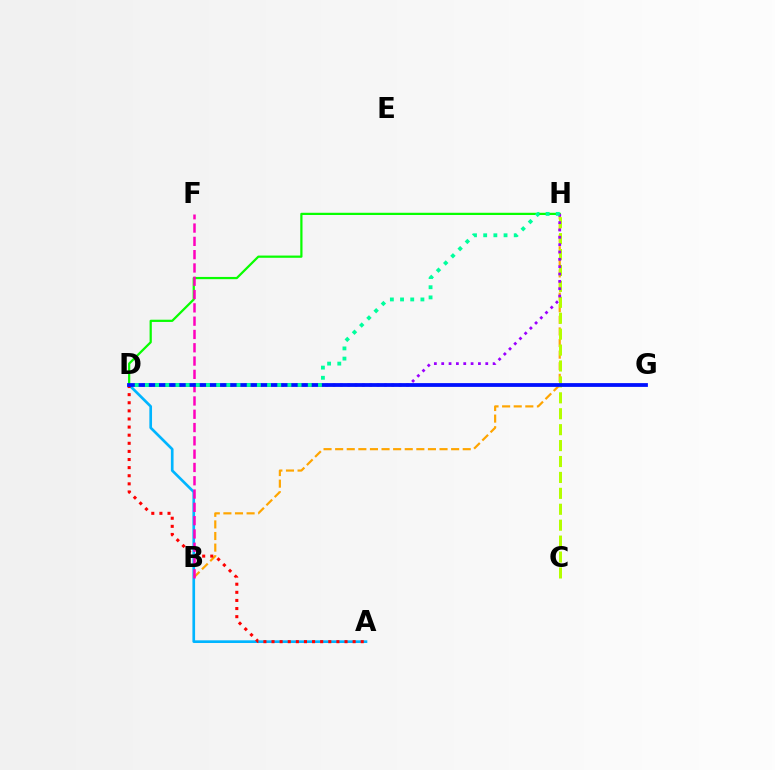{('A', 'D'): [{'color': '#00b5ff', 'line_style': 'solid', 'thickness': 1.93}, {'color': '#ff0000', 'line_style': 'dotted', 'thickness': 2.2}], ('B', 'H'): [{'color': '#ffa500', 'line_style': 'dashed', 'thickness': 1.58}], ('D', 'H'): [{'color': '#08ff00', 'line_style': 'solid', 'thickness': 1.61}, {'color': '#9b00ff', 'line_style': 'dotted', 'thickness': 2.0}, {'color': '#00ff9d', 'line_style': 'dotted', 'thickness': 2.77}], ('C', 'H'): [{'color': '#b3ff00', 'line_style': 'dashed', 'thickness': 2.16}], ('B', 'F'): [{'color': '#ff00bd', 'line_style': 'dashed', 'thickness': 1.81}], ('D', 'G'): [{'color': '#0010ff', 'line_style': 'solid', 'thickness': 2.72}]}